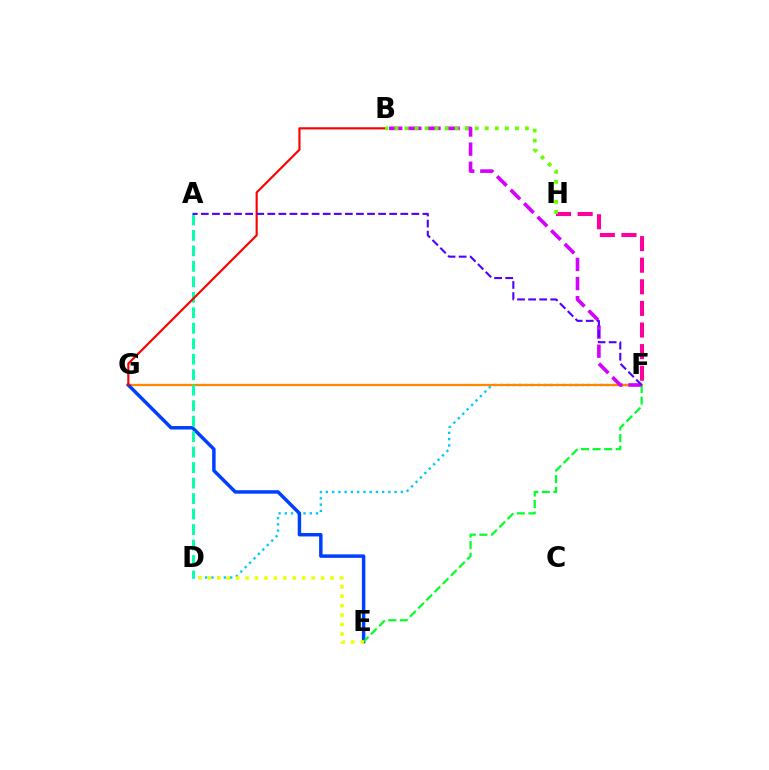{('F', 'H'): [{'color': '#ff00a0', 'line_style': 'dashed', 'thickness': 2.94}], ('D', 'F'): [{'color': '#00c7ff', 'line_style': 'dotted', 'thickness': 1.7}], ('F', 'G'): [{'color': '#ff8800', 'line_style': 'solid', 'thickness': 1.66}], ('E', 'G'): [{'color': '#003fff', 'line_style': 'solid', 'thickness': 2.49}], ('E', 'F'): [{'color': '#00ff27', 'line_style': 'dashed', 'thickness': 1.57}], ('A', 'D'): [{'color': '#00ffaf', 'line_style': 'dashed', 'thickness': 2.1}], ('B', 'G'): [{'color': '#ff0000', 'line_style': 'solid', 'thickness': 1.55}], ('B', 'F'): [{'color': '#d600ff', 'line_style': 'dashed', 'thickness': 2.6}], ('A', 'F'): [{'color': '#4f00ff', 'line_style': 'dashed', 'thickness': 1.51}], ('D', 'E'): [{'color': '#eeff00', 'line_style': 'dotted', 'thickness': 2.56}], ('B', 'H'): [{'color': '#66ff00', 'line_style': 'dotted', 'thickness': 2.73}]}